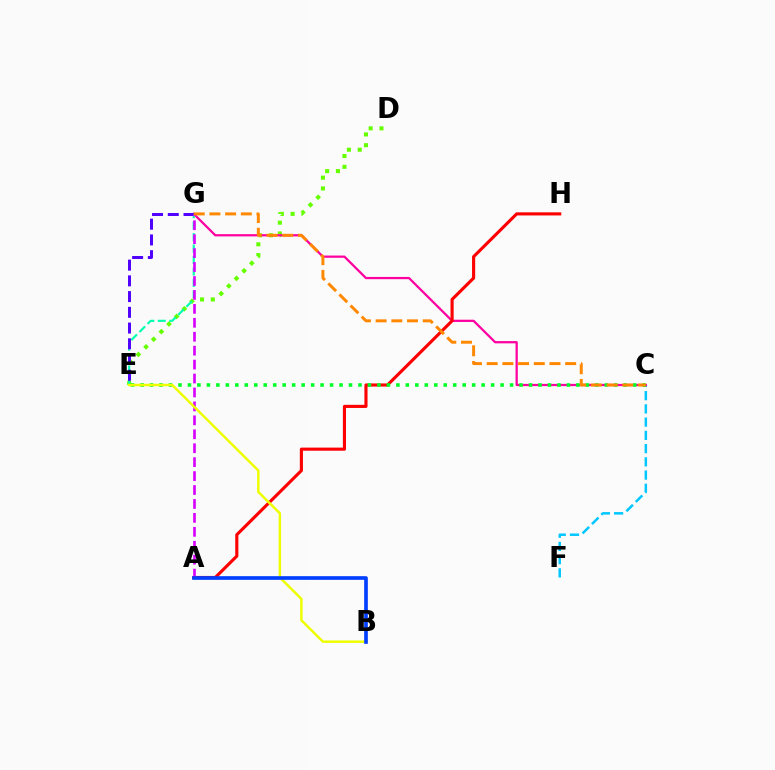{('C', 'F'): [{'color': '#00c7ff', 'line_style': 'dashed', 'thickness': 1.8}], ('D', 'E'): [{'color': '#66ff00', 'line_style': 'dotted', 'thickness': 2.93}], ('C', 'G'): [{'color': '#ff00a0', 'line_style': 'solid', 'thickness': 1.62}, {'color': '#ff8800', 'line_style': 'dashed', 'thickness': 2.13}], ('A', 'H'): [{'color': '#ff0000', 'line_style': 'solid', 'thickness': 2.25}], ('E', 'G'): [{'color': '#00ffaf', 'line_style': 'dashed', 'thickness': 1.56}, {'color': '#4f00ff', 'line_style': 'dashed', 'thickness': 2.14}], ('C', 'E'): [{'color': '#00ff27', 'line_style': 'dotted', 'thickness': 2.57}], ('A', 'G'): [{'color': '#d600ff', 'line_style': 'dashed', 'thickness': 1.89}], ('B', 'E'): [{'color': '#eeff00', 'line_style': 'solid', 'thickness': 1.78}], ('A', 'B'): [{'color': '#003fff', 'line_style': 'solid', 'thickness': 2.64}]}